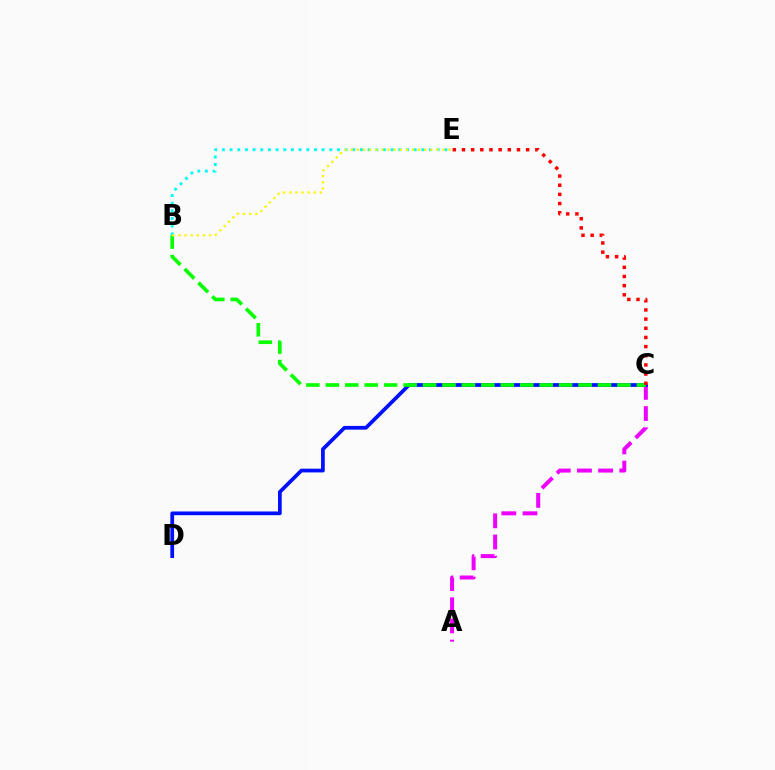{('A', 'C'): [{'color': '#ee00ff', 'line_style': 'dashed', 'thickness': 2.88}], ('C', 'D'): [{'color': '#0010ff', 'line_style': 'solid', 'thickness': 2.69}], ('B', 'C'): [{'color': '#08ff00', 'line_style': 'dashed', 'thickness': 2.64}], ('B', 'E'): [{'color': '#00fff6', 'line_style': 'dotted', 'thickness': 2.08}, {'color': '#fcf500', 'line_style': 'dotted', 'thickness': 1.66}], ('C', 'E'): [{'color': '#ff0000', 'line_style': 'dotted', 'thickness': 2.49}]}